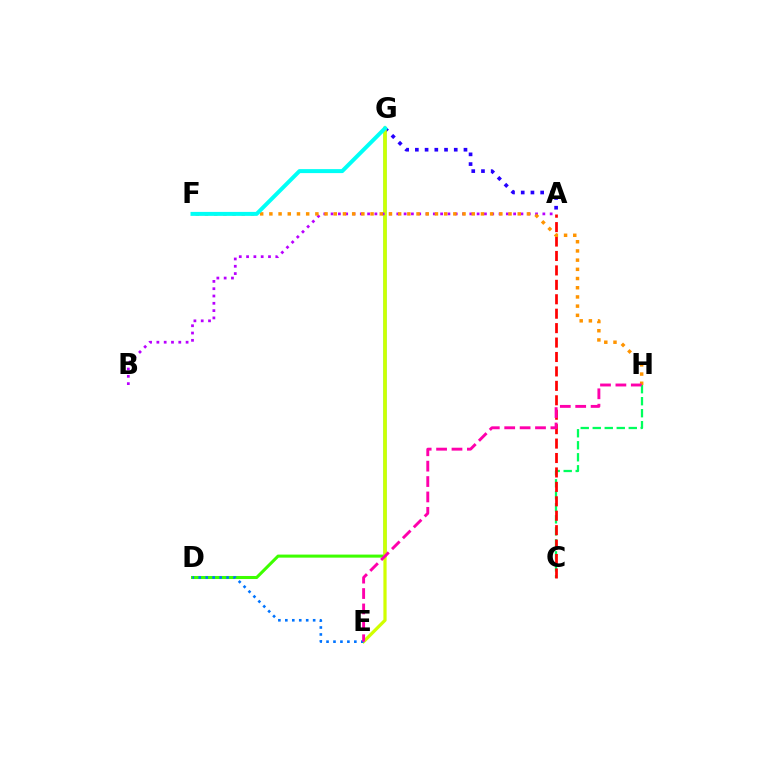{('A', 'G'): [{'color': '#2500ff', 'line_style': 'dotted', 'thickness': 2.64}], ('D', 'G'): [{'color': '#3dff00', 'line_style': 'solid', 'thickness': 2.2}], ('E', 'G'): [{'color': '#d1ff00', 'line_style': 'solid', 'thickness': 2.32}], ('A', 'B'): [{'color': '#b900ff', 'line_style': 'dotted', 'thickness': 1.98}], ('C', 'H'): [{'color': '#00ff5c', 'line_style': 'dashed', 'thickness': 1.63}], ('A', 'C'): [{'color': '#ff0000', 'line_style': 'dashed', 'thickness': 1.96}], ('F', 'H'): [{'color': '#ff9400', 'line_style': 'dotted', 'thickness': 2.5}], ('D', 'E'): [{'color': '#0074ff', 'line_style': 'dotted', 'thickness': 1.89}], ('E', 'H'): [{'color': '#ff00ac', 'line_style': 'dashed', 'thickness': 2.09}], ('F', 'G'): [{'color': '#00fff6', 'line_style': 'solid', 'thickness': 2.87}]}